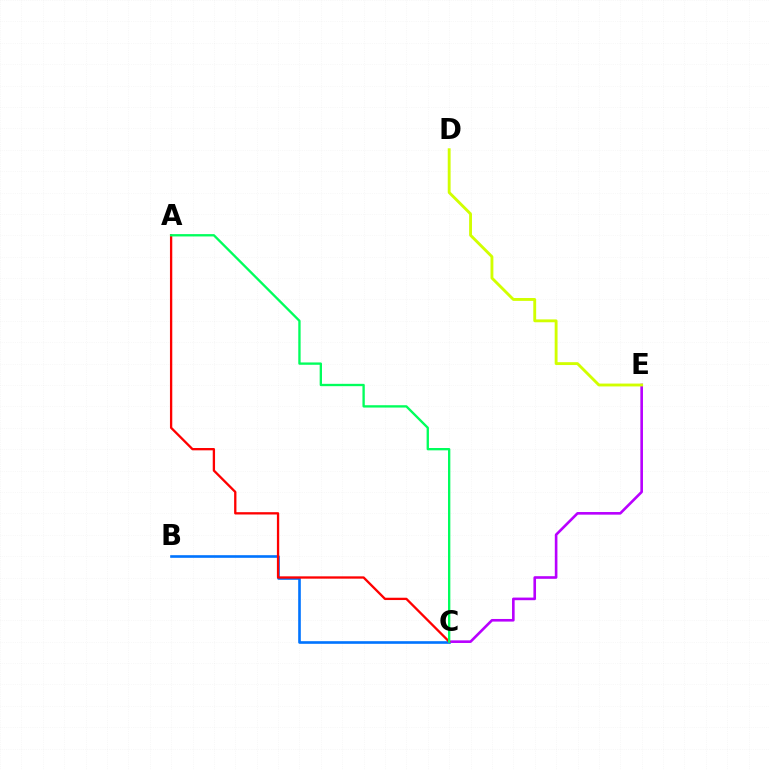{('B', 'C'): [{'color': '#0074ff', 'line_style': 'solid', 'thickness': 1.89}], ('C', 'E'): [{'color': '#b900ff', 'line_style': 'solid', 'thickness': 1.89}], ('A', 'C'): [{'color': '#ff0000', 'line_style': 'solid', 'thickness': 1.67}, {'color': '#00ff5c', 'line_style': 'solid', 'thickness': 1.68}], ('D', 'E'): [{'color': '#d1ff00', 'line_style': 'solid', 'thickness': 2.06}]}